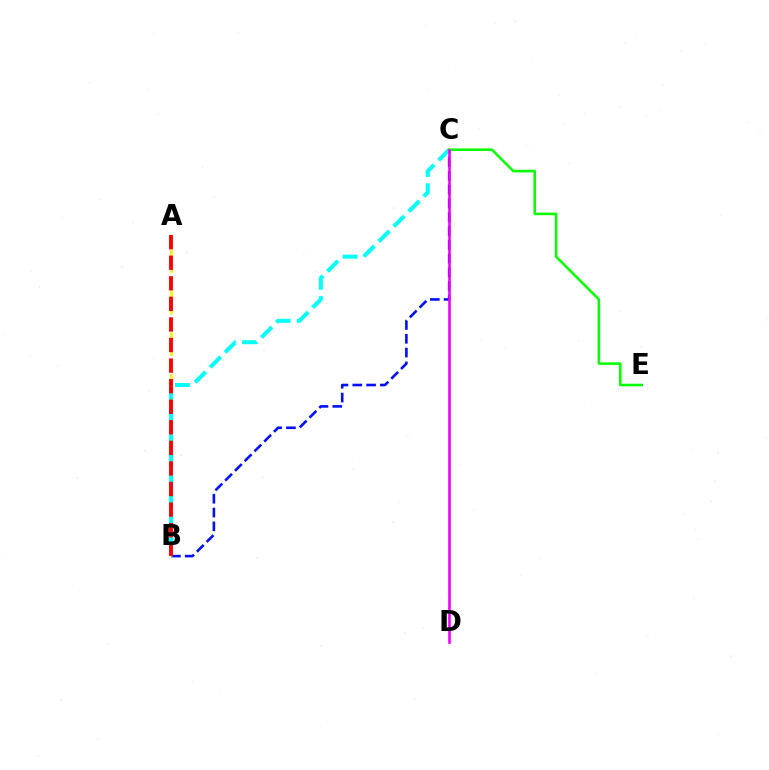{('B', 'C'): [{'color': '#0010ff', 'line_style': 'dashed', 'thickness': 1.87}, {'color': '#00fff6', 'line_style': 'dashed', 'thickness': 2.88}], ('A', 'B'): [{'color': '#fcf500', 'line_style': 'dashed', 'thickness': 1.88}, {'color': '#ff0000', 'line_style': 'dashed', 'thickness': 2.79}], ('C', 'E'): [{'color': '#08ff00', 'line_style': 'solid', 'thickness': 1.86}], ('C', 'D'): [{'color': '#ee00ff', 'line_style': 'solid', 'thickness': 1.88}]}